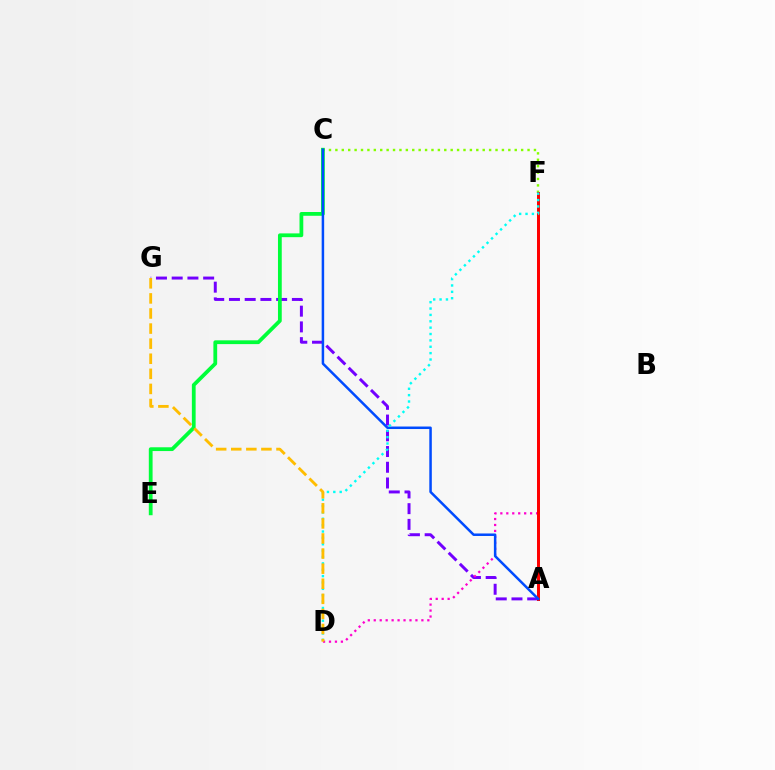{('A', 'G'): [{'color': '#7200ff', 'line_style': 'dashed', 'thickness': 2.14}], ('C', 'F'): [{'color': '#84ff00', 'line_style': 'dotted', 'thickness': 1.74}], ('D', 'F'): [{'color': '#ff00cf', 'line_style': 'dotted', 'thickness': 1.62}, {'color': '#00fff6', 'line_style': 'dotted', 'thickness': 1.73}], ('C', 'E'): [{'color': '#00ff39', 'line_style': 'solid', 'thickness': 2.72}], ('A', 'F'): [{'color': '#ff0000', 'line_style': 'solid', 'thickness': 2.15}], ('A', 'C'): [{'color': '#004bff', 'line_style': 'solid', 'thickness': 1.8}], ('D', 'G'): [{'color': '#ffbd00', 'line_style': 'dashed', 'thickness': 2.05}]}